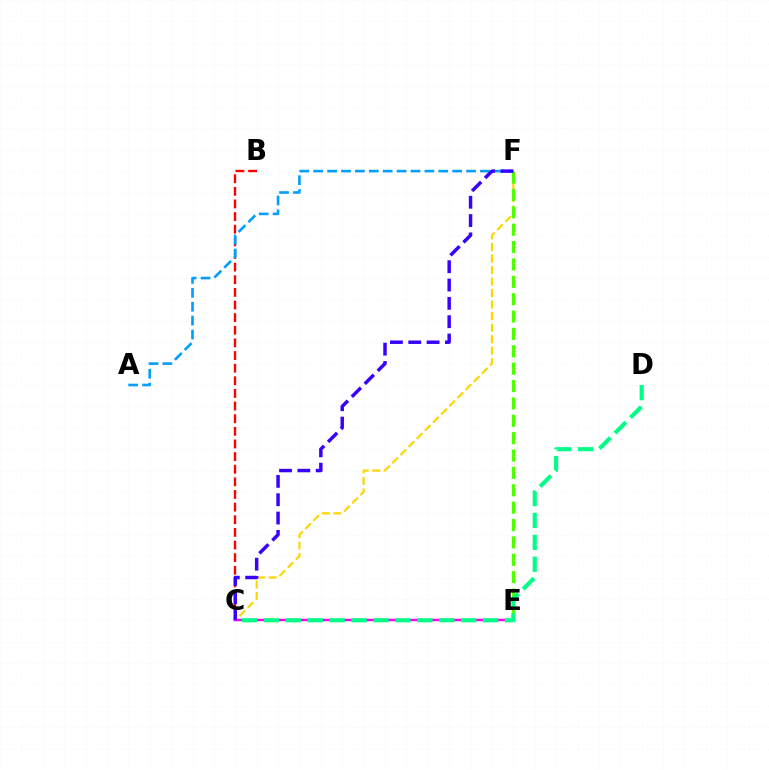{('C', 'F'): [{'color': '#ffd500', 'line_style': 'dashed', 'thickness': 1.57}, {'color': '#3700ff', 'line_style': 'dashed', 'thickness': 2.49}], ('C', 'E'): [{'color': '#ff00ed', 'line_style': 'solid', 'thickness': 1.78}], ('E', 'F'): [{'color': '#4fff00', 'line_style': 'dashed', 'thickness': 2.36}], ('B', 'C'): [{'color': '#ff0000', 'line_style': 'dashed', 'thickness': 1.72}], ('A', 'F'): [{'color': '#009eff', 'line_style': 'dashed', 'thickness': 1.89}], ('C', 'D'): [{'color': '#00ff86', 'line_style': 'dashed', 'thickness': 2.98}]}